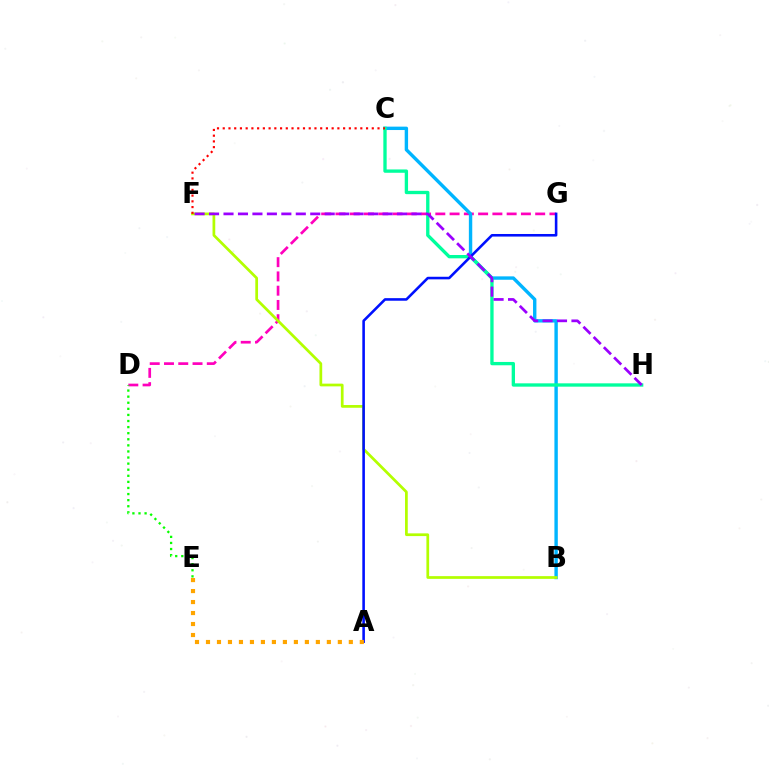{('D', 'G'): [{'color': '#ff00bd', 'line_style': 'dashed', 'thickness': 1.94}], ('B', 'C'): [{'color': '#00b5ff', 'line_style': 'solid', 'thickness': 2.44}], ('B', 'F'): [{'color': '#b3ff00', 'line_style': 'solid', 'thickness': 1.97}], ('C', 'H'): [{'color': '#00ff9d', 'line_style': 'solid', 'thickness': 2.39}], ('C', 'F'): [{'color': '#ff0000', 'line_style': 'dotted', 'thickness': 1.56}], ('A', 'G'): [{'color': '#0010ff', 'line_style': 'solid', 'thickness': 1.86}], ('D', 'E'): [{'color': '#08ff00', 'line_style': 'dotted', 'thickness': 1.65}], ('F', 'H'): [{'color': '#9b00ff', 'line_style': 'dashed', 'thickness': 1.96}], ('A', 'E'): [{'color': '#ffa500', 'line_style': 'dotted', 'thickness': 2.99}]}